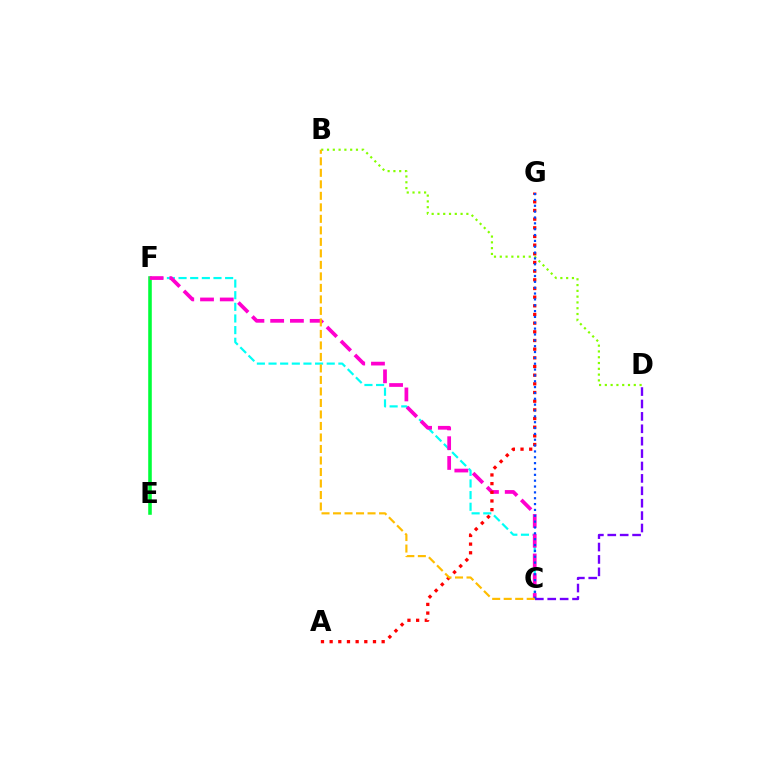{('C', 'F'): [{'color': '#00fff6', 'line_style': 'dashed', 'thickness': 1.58}, {'color': '#ff00cf', 'line_style': 'dashed', 'thickness': 2.68}], ('E', 'F'): [{'color': '#00ff39', 'line_style': 'solid', 'thickness': 2.57}], ('C', 'D'): [{'color': '#7200ff', 'line_style': 'dashed', 'thickness': 1.69}], ('A', 'G'): [{'color': '#ff0000', 'line_style': 'dotted', 'thickness': 2.36}], ('B', 'D'): [{'color': '#84ff00', 'line_style': 'dotted', 'thickness': 1.57}], ('C', 'G'): [{'color': '#004bff', 'line_style': 'dotted', 'thickness': 1.59}], ('B', 'C'): [{'color': '#ffbd00', 'line_style': 'dashed', 'thickness': 1.56}]}